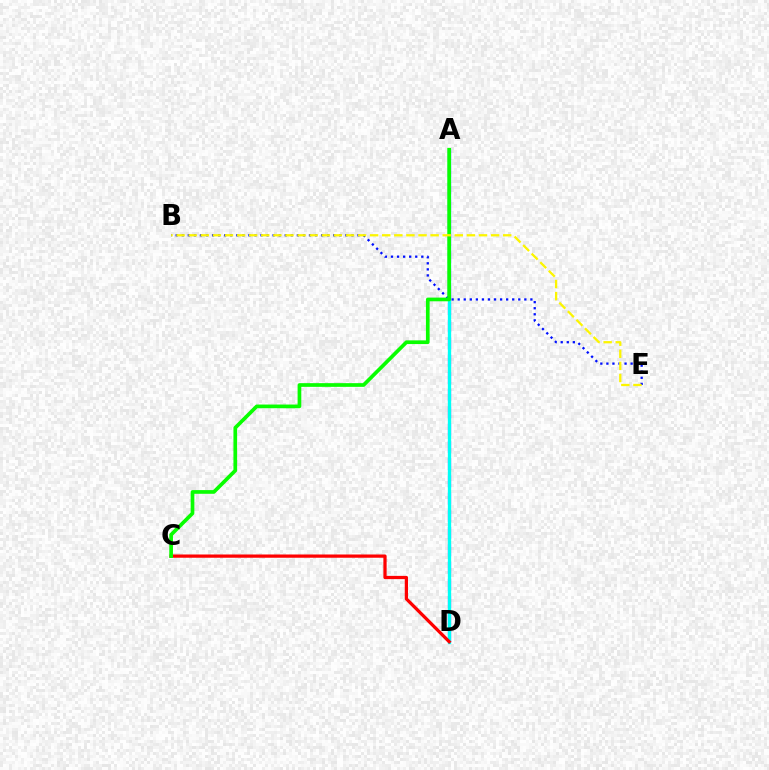{('A', 'D'): [{'color': '#ee00ff', 'line_style': 'dashed', 'thickness': 2.34}, {'color': '#00fff6', 'line_style': 'solid', 'thickness': 2.4}], ('C', 'D'): [{'color': '#ff0000', 'line_style': 'solid', 'thickness': 2.34}], ('B', 'E'): [{'color': '#0010ff', 'line_style': 'dotted', 'thickness': 1.65}, {'color': '#fcf500', 'line_style': 'dashed', 'thickness': 1.64}], ('A', 'C'): [{'color': '#08ff00', 'line_style': 'solid', 'thickness': 2.66}]}